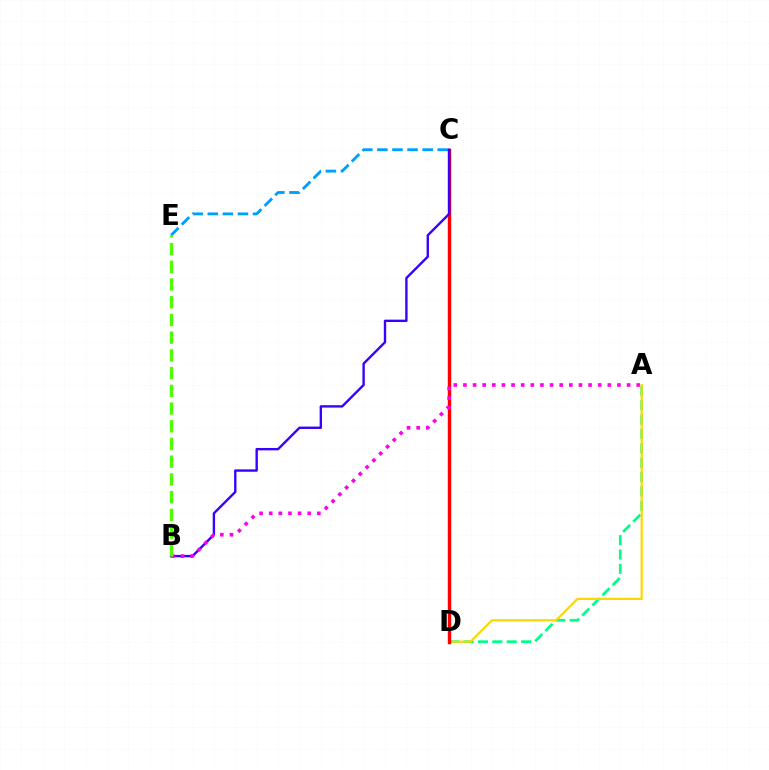{('C', 'E'): [{'color': '#009eff', 'line_style': 'dashed', 'thickness': 2.05}], ('A', 'D'): [{'color': '#00ff86', 'line_style': 'dashed', 'thickness': 1.95}, {'color': '#ffd500', 'line_style': 'solid', 'thickness': 1.57}], ('C', 'D'): [{'color': '#ff0000', 'line_style': 'solid', 'thickness': 2.46}], ('B', 'C'): [{'color': '#3700ff', 'line_style': 'solid', 'thickness': 1.72}], ('A', 'B'): [{'color': '#ff00ed', 'line_style': 'dotted', 'thickness': 2.62}], ('B', 'E'): [{'color': '#4fff00', 'line_style': 'dashed', 'thickness': 2.41}]}